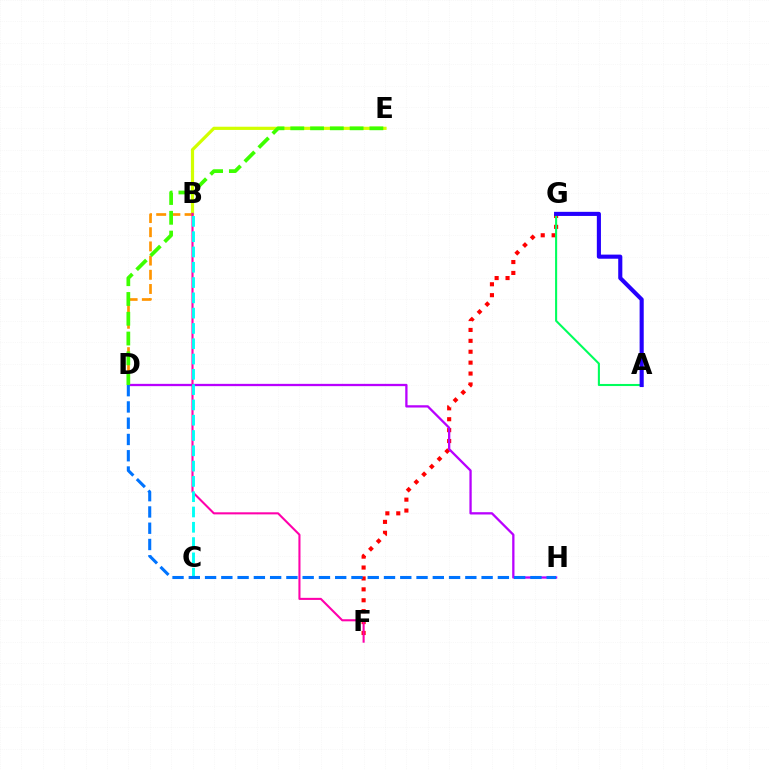{('B', 'E'): [{'color': '#d1ff00', 'line_style': 'solid', 'thickness': 2.31}], ('F', 'G'): [{'color': '#ff0000', 'line_style': 'dotted', 'thickness': 2.96}], ('D', 'H'): [{'color': '#b900ff', 'line_style': 'solid', 'thickness': 1.65}, {'color': '#0074ff', 'line_style': 'dashed', 'thickness': 2.21}], ('B', 'D'): [{'color': '#ff9400', 'line_style': 'dashed', 'thickness': 1.93}], ('B', 'F'): [{'color': '#ff00ac', 'line_style': 'solid', 'thickness': 1.5}], ('B', 'C'): [{'color': '#00fff6', 'line_style': 'dashed', 'thickness': 2.08}], ('A', 'G'): [{'color': '#00ff5c', 'line_style': 'solid', 'thickness': 1.5}, {'color': '#2500ff', 'line_style': 'solid', 'thickness': 2.96}], ('D', 'E'): [{'color': '#3dff00', 'line_style': 'dashed', 'thickness': 2.69}]}